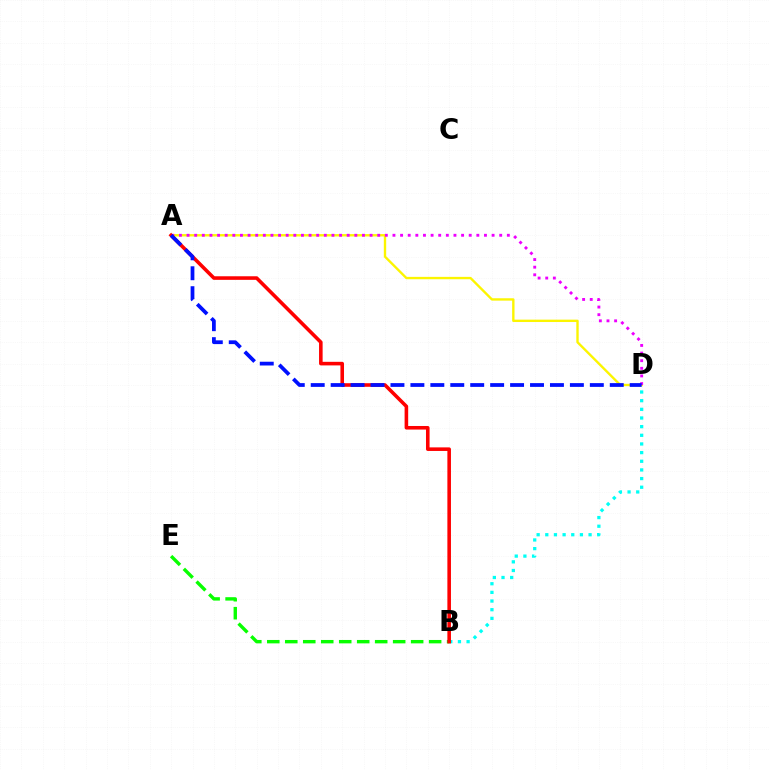{('A', 'D'): [{'color': '#fcf500', 'line_style': 'solid', 'thickness': 1.71}, {'color': '#ee00ff', 'line_style': 'dotted', 'thickness': 2.07}, {'color': '#0010ff', 'line_style': 'dashed', 'thickness': 2.71}], ('B', 'D'): [{'color': '#00fff6', 'line_style': 'dotted', 'thickness': 2.35}], ('B', 'E'): [{'color': '#08ff00', 'line_style': 'dashed', 'thickness': 2.44}], ('A', 'B'): [{'color': '#ff0000', 'line_style': 'solid', 'thickness': 2.58}]}